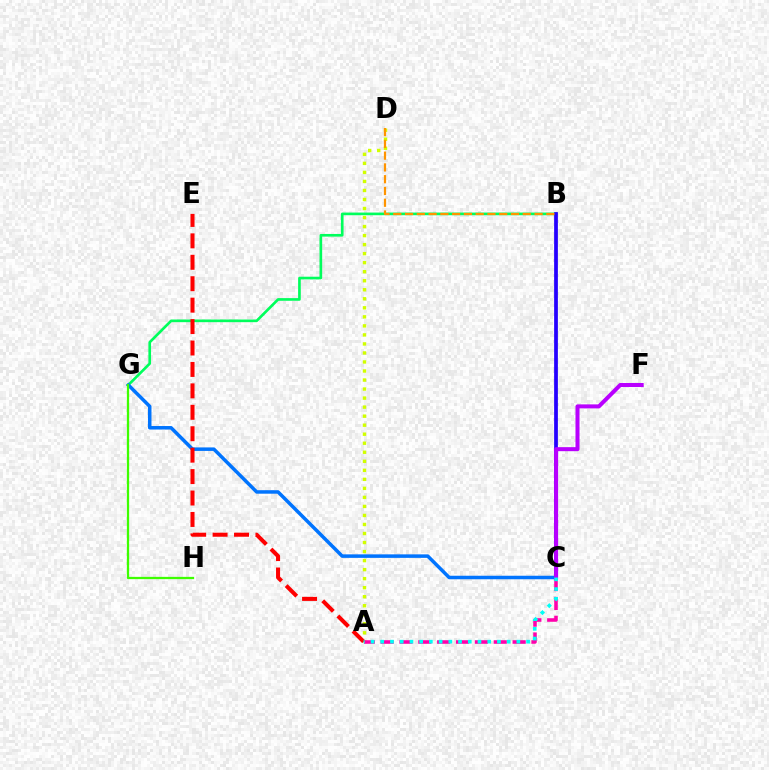{('A', 'D'): [{'color': '#d1ff00', 'line_style': 'dotted', 'thickness': 2.45}], ('B', 'G'): [{'color': '#00ff5c', 'line_style': 'solid', 'thickness': 1.92}], ('B', 'C'): [{'color': '#2500ff', 'line_style': 'solid', 'thickness': 2.7}], ('A', 'C'): [{'color': '#ff00ac', 'line_style': 'dashed', 'thickness': 2.56}, {'color': '#00fff6', 'line_style': 'dotted', 'thickness': 2.64}], ('B', 'D'): [{'color': '#ff9400', 'line_style': 'dashed', 'thickness': 1.6}], ('C', 'G'): [{'color': '#0074ff', 'line_style': 'solid', 'thickness': 2.53}], ('A', 'E'): [{'color': '#ff0000', 'line_style': 'dashed', 'thickness': 2.91}], ('C', 'F'): [{'color': '#b900ff', 'line_style': 'solid', 'thickness': 2.9}], ('G', 'H'): [{'color': '#3dff00', 'line_style': 'solid', 'thickness': 1.63}]}